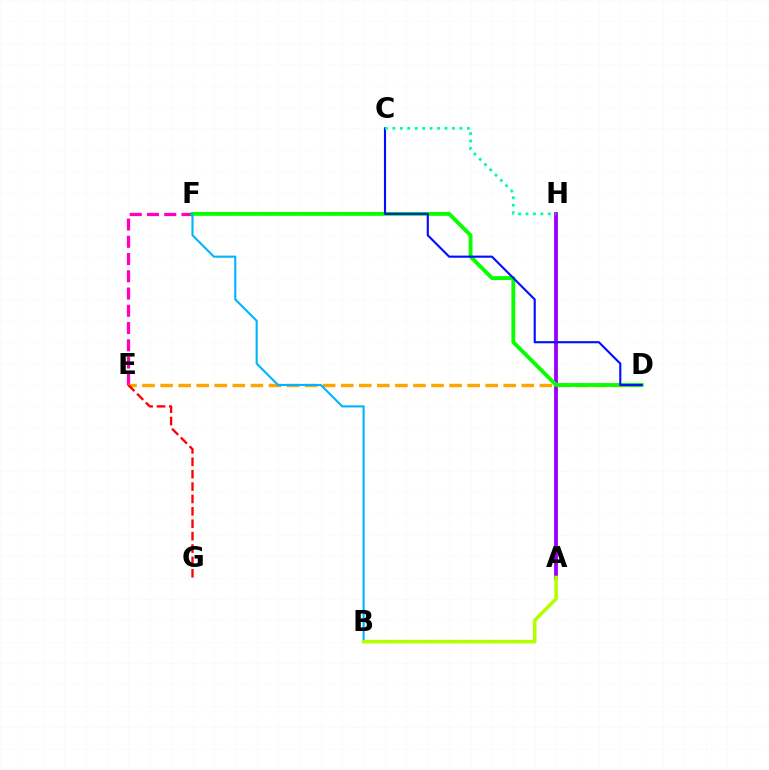{('E', 'F'): [{'color': '#ff00bd', 'line_style': 'dashed', 'thickness': 2.34}], ('D', 'E'): [{'color': '#ffa500', 'line_style': 'dashed', 'thickness': 2.45}], ('A', 'H'): [{'color': '#9b00ff', 'line_style': 'solid', 'thickness': 2.75}], ('D', 'F'): [{'color': '#08ff00', 'line_style': 'solid', 'thickness': 2.78}], ('B', 'F'): [{'color': '#00b5ff', 'line_style': 'solid', 'thickness': 1.53}], ('C', 'D'): [{'color': '#0010ff', 'line_style': 'solid', 'thickness': 1.53}], ('E', 'G'): [{'color': '#ff0000', 'line_style': 'dashed', 'thickness': 1.68}], ('C', 'H'): [{'color': '#00ff9d', 'line_style': 'dotted', 'thickness': 2.02}], ('A', 'B'): [{'color': '#b3ff00', 'line_style': 'solid', 'thickness': 2.57}]}